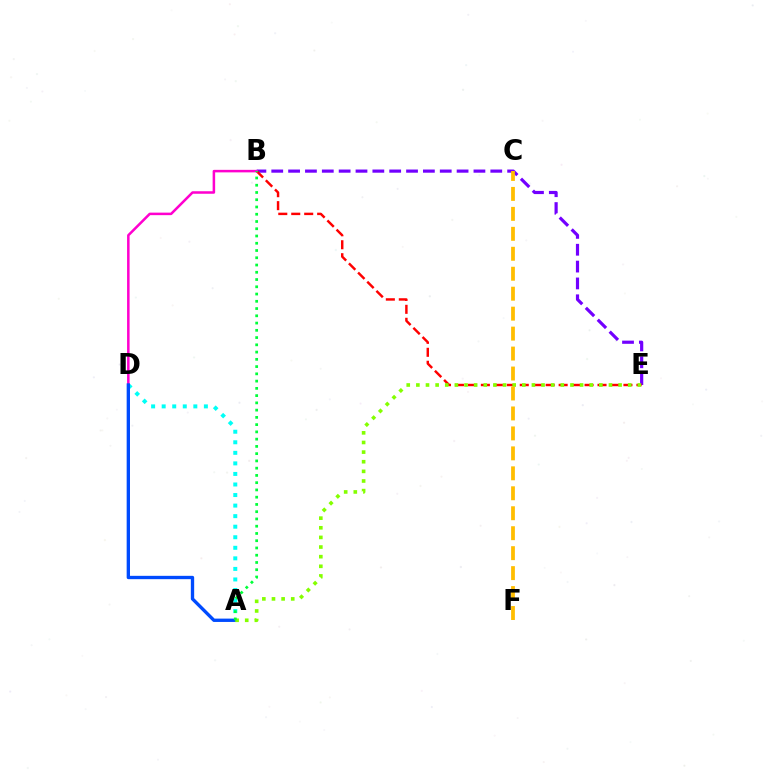{('B', 'E'): [{'color': '#7200ff', 'line_style': 'dashed', 'thickness': 2.29}, {'color': '#ff0000', 'line_style': 'dashed', 'thickness': 1.76}], ('B', 'D'): [{'color': '#ff00cf', 'line_style': 'solid', 'thickness': 1.82}], ('A', 'D'): [{'color': '#00fff6', 'line_style': 'dotted', 'thickness': 2.87}, {'color': '#004bff', 'line_style': 'solid', 'thickness': 2.4}], ('A', 'E'): [{'color': '#84ff00', 'line_style': 'dotted', 'thickness': 2.62}], ('C', 'F'): [{'color': '#ffbd00', 'line_style': 'dashed', 'thickness': 2.71}], ('A', 'B'): [{'color': '#00ff39', 'line_style': 'dotted', 'thickness': 1.97}]}